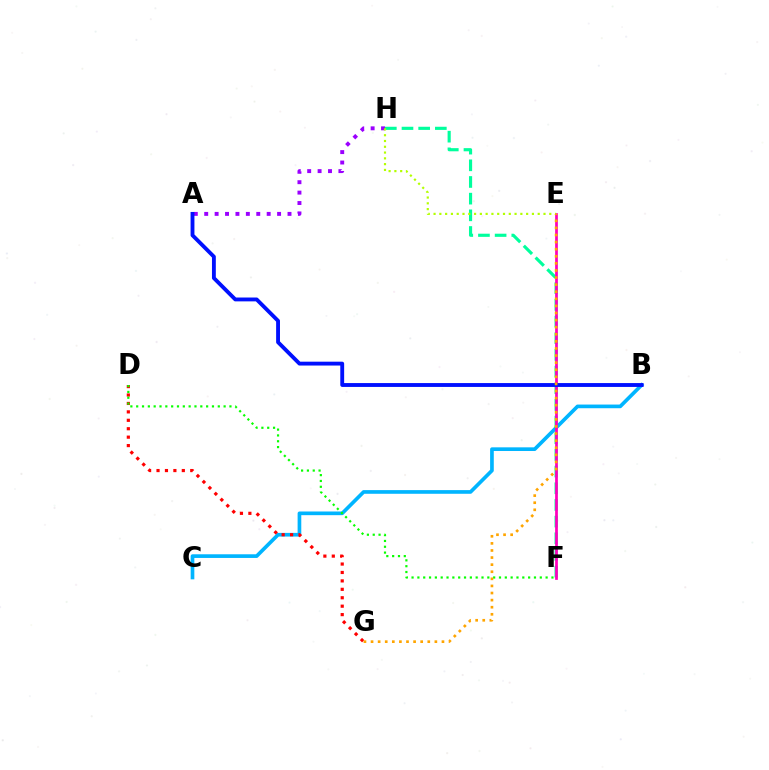{('B', 'C'): [{'color': '#00b5ff', 'line_style': 'solid', 'thickness': 2.64}], ('F', 'H'): [{'color': '#00ff9d', 'line_style': 'dashed', 'thickness': 2.26}], ('D', 'G'): [{'color': '#ff0000', 'line_style': 'dotted', 'thickness': 2.29}], ('A', 'H'): [{'color': '#9b00ff', 'line_style': 'dotted', 'thickness': 2.83}], ('E', 'F'): [{'color': '#ff00bd', 'line_style': 'solid', 'thickness': 1.97}], ('E', 'H'): [{'color': '#b3ff00', 'line_style': 'dotted', 'thickness': 1.57}], ('A', 'B'): [{'color': '#0010ff', 'line_style': 'solid', 'thickness': 2.78}], ('D', 'F'): [{'color': '#08ff00', 'line_style': 'dotted', 'thickness': 1.58}], ('E', 'G'): [{'color': '#ffa500', 'line_style': 'dotted', 'thickness': 1.93}]}